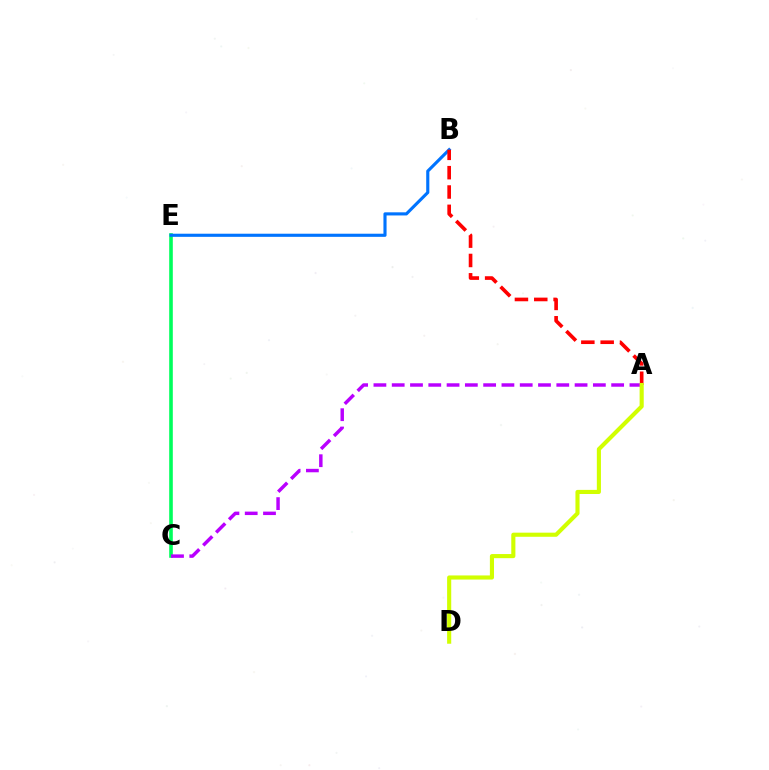{('C', 'E'): [{'color': '#00ff5c', 'line_style': 'solid', 'thickness': 2.6}], ('B', 'E'): [{'color': '#0074ff', 'line_style': 'solid', 'thickness': 2.25}], ('A', 'B'): [{'color': '#ff0000', 'line_style': 'dashed', 'thickness': 2.63}], ('A', 'C'): [{'color': '#b900ff', 'line_style': 'dashed', 'thickness': 2.48}], ('A', 'D'): [{'color': '#d1ff00', 'line_style': 'solid', 'thickness': 2.96}]}